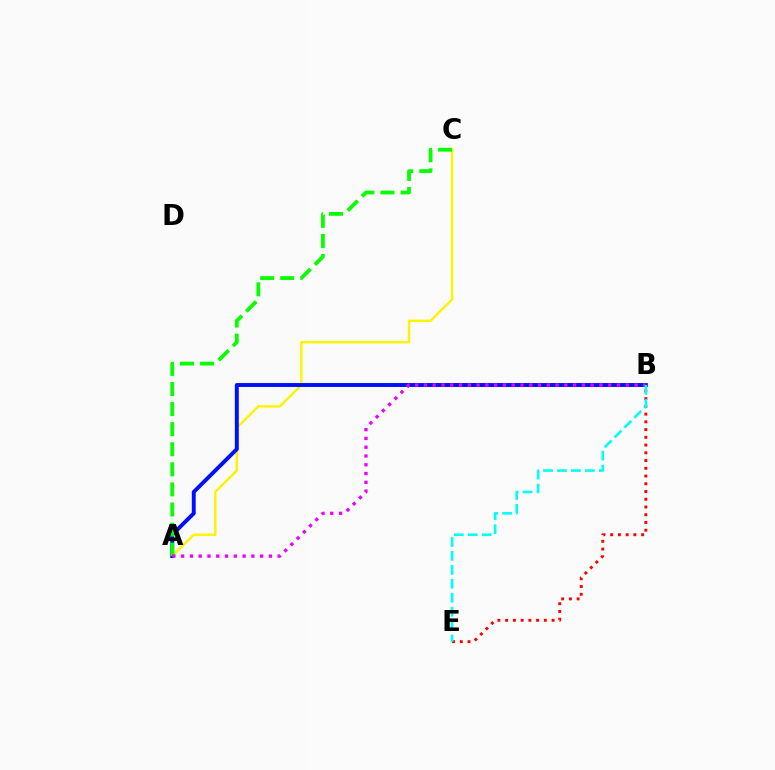{('B', 'E'): [{'color': '#ff0000', 'line_style': 'dotted', 'thickness': 2.1}, {'color': '#00fff6', 'line_style': 'dashed', 'thickness': 1.89}], ('A', 'C'): [{'color': '#fcf500', 'line_style': 'solid', 'thickness': 1.75}, {'color': '#08ff00', 'line_style': 'dashed', 'thickness': 2.73}], ('A', 'B'): [{'color': '#0010ff', 'line_style': 'solid', 'thickness': 2.82}, {'color': '#ee00ff', 'line_style': 'dotted', 'thickness': 2.38}]}